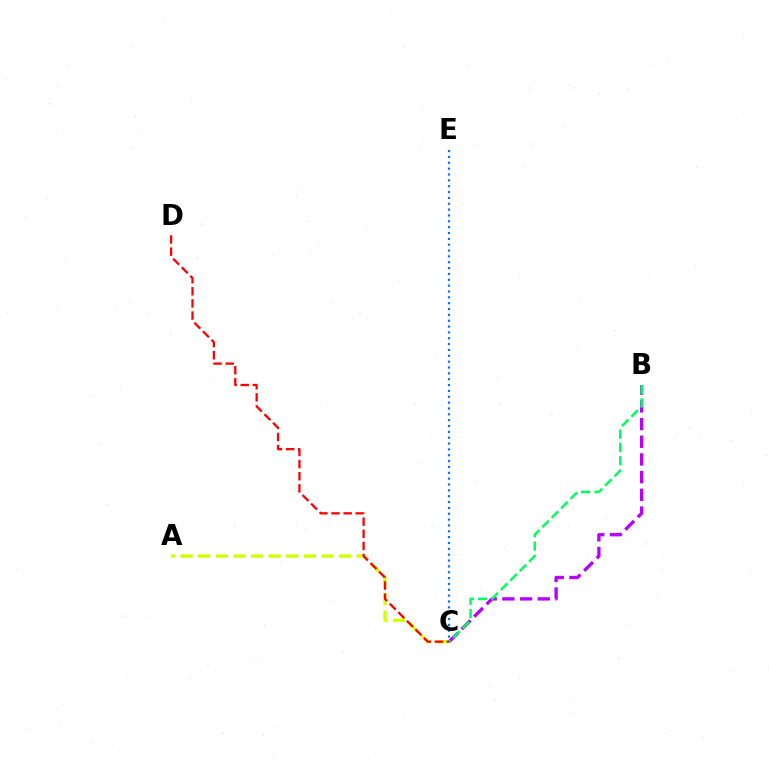{('A', 'C'): [{'color': '#d1ff00', 'line_style': 'dashed', 'thickness': 2.39}], ('B', 'C'): [{'color': '#b900ff', 'line_style': 'dashed', 'thickness': 2.4}, {'color': '#00ff5c', 'line_style': 'dashed', 'thickness': 1.81}], ('C', 'D'): [{'color': '#ff0000', 'line_style': 'dashed', 'thickness': 1.65}], ('C', 'E'): [{'color': '#0074ff', 'line_style': 'dotted', 'thickness': 1.59}]}